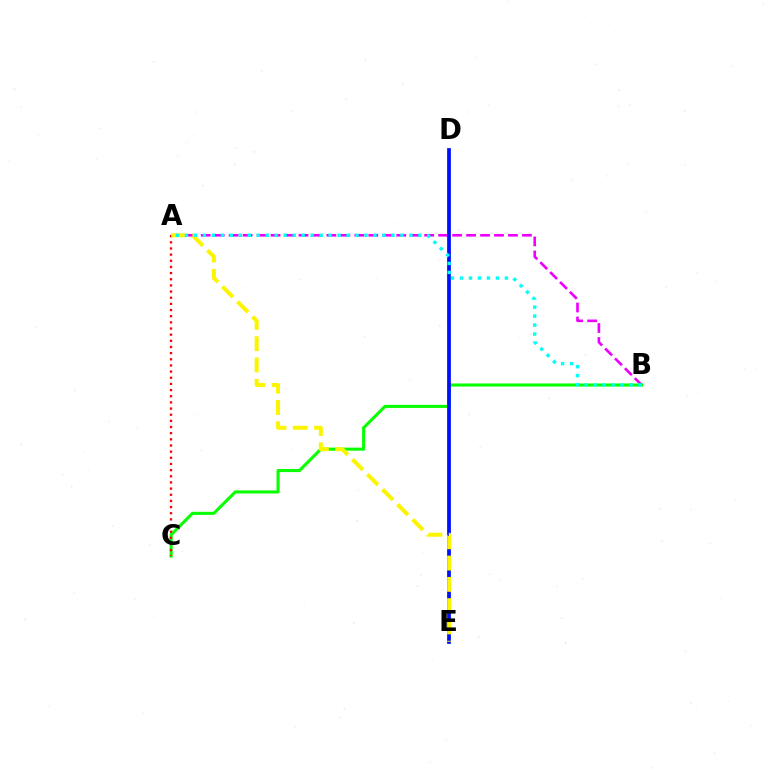{('A', 'B'): [{'color': '#ee00ff', 'line_style': 'dashed', 'thickness': 1.9}, {'color': '#00fff6', 'line_style': 'dotted', 'thickness': 2.44}], ('B', 'C'): [{'color': '#08ff00', 'line_style': 'solid', 'thickness': 2.21}], ('D', 'E'): [{'color': '#0010ff', 'line_style': 'solid', 'thickness': 2.71}], ('A', 'C'): [{'color': '#ff0000', 'line_style': 'dotted', 'thickness': 1.67}], ('A', 'E'): [{'color': '#fcf500', 'line_style': 'dashed', 'thickness': 2.89}]}